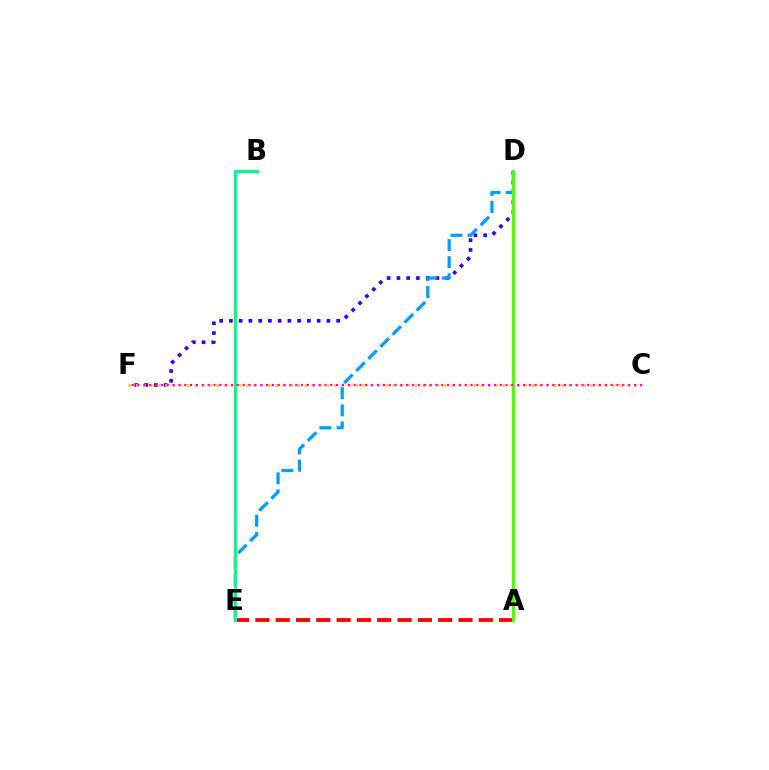{('D', 'F'): [{'color': '#3700ff', 'line_style': 'dotted', 'thickness': 2.65}], ('D', 'E'): [{'color': '#009eff', 'line_style': 'dashed', 'thickness': 2.32}], ('A', 'E'): [{'color': '#ff0000', 'line_style': 'dashed', 'thickness': 2.76}], ('B', 'E'): [{'color': '#00ff86', 'line_style': 'solid', 'thickness': 2.2}], ('C', 'F'): [{'color': '#ffd500', 'line_style': 'dotted', 'thickness': 1.99}, {'color': '#ff00ed', 'line_style': 'dotted', 'thickness': 1.59}], ('A', 'D'): [{'color': '#4fff00', 'line_style': 'solid', 'thickness': 2.34}]}